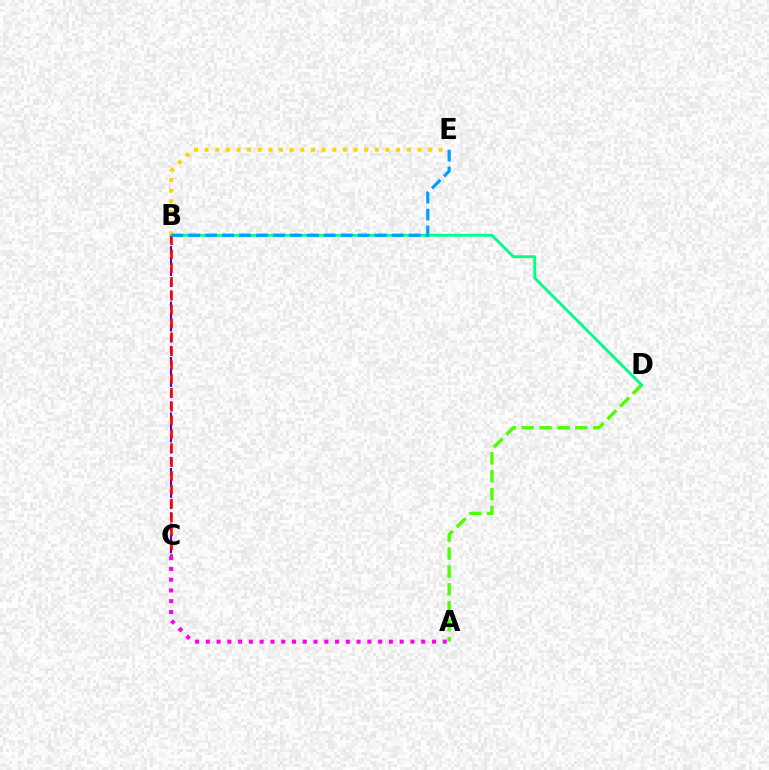{('B', 'C'): [{'color': '#3700ff', 'line_style': 'dashed', 'thickness': 1.51}, {'color': '#ff0000', 'line_style': 'dashed', 'thickness': 1.88}], ('A', 'D'): [{'color': '#4fff00', 'line_style': 'dashed', 'thickness': 2.43}], ('B', 'D'): [{'color': '#00ff86', 'line_style': 'solid', 'thickness': 2.06}], ('B', 'E'): [{'color': '#ffd500', 'line_style': 'dotted', 'thickness': 2.89}, {'color': '#009eff', 'line_style': 'dashed', 'thickness': 2.3}], ('A', 'C'): [{'color': '#ff00ed', 'line_style': 'dotted', 'thickness': 2.93}]}